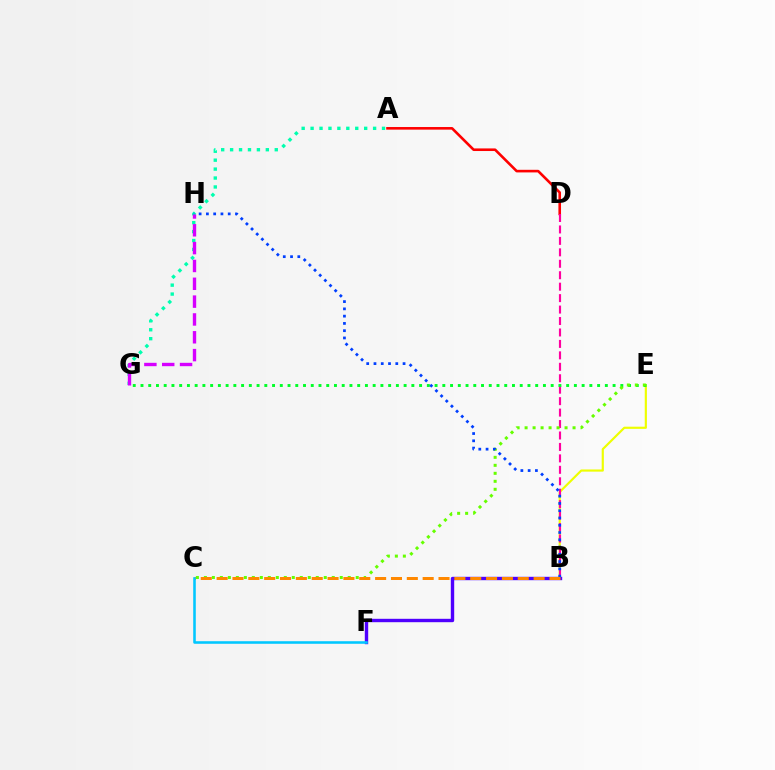{('A', 'D'): [{'color': '#ff0000', 'line_style': 'solid', 'thickness': 1.88}], ('B', 'E'): [{'color': '#eeff00', 'line_style': 'solid', 'thickness': 1.56}], ('B', 'D'): [{'color': '#ff00a0', 'line_style': 'dashed', 'thickness': 1.56}], ('E', 'G'): [{'color': '#00ff27', 'line_style': 'dotted', 'thickness': 2.1}], ('B', 'F'): [{'color': '#4f00ff', 'line_style': 'solid', 'thickness': 2.44}], ('C', 'E'): [{'color': '#66ff00', 'line_style': 'dotted', 'thickness': 2.17}], ('A', 'G'): [{'color': '#00ffaf', 'line_style': 'dotted', 'thickness': 2.43}], ('B', 'H'): [{'color': '#003fff', 'line_style': 'dotted', 'thickness': 1.98}], ('B', 'C'): [{'color': '#ff8800', 'line_style': 'dashed', 'thickness': 2.15}], ('G', 'H'): [{'color': '#d600ff', 'line_style': 'dashed', 'thickness': 2.42}], ('C', 'F'): [{'color': '#00c7ff', 'line_style': 'solid', 'thickness': 1.84}]}